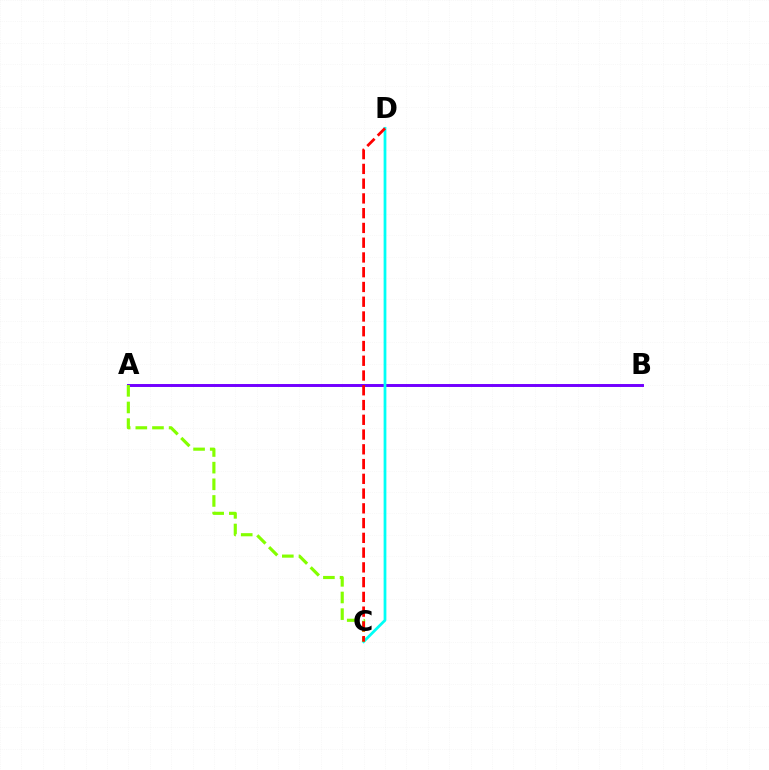{('A', 'B'): [{'color': '#7200ff', 'line_style': 'solid', 'thickness': 2.12}], ('C', 'D'): [{'color': '#00fff6', 'line_style': 'solid', 'thickness': 1.99}, {'color': '#ff0000', 'line_style': 'dashed', 'thickness': 2.0}], ('A', 'C'): [{'color': '#84ff00', 'line_style': 'dashed', 'thickness': 2.26}]}